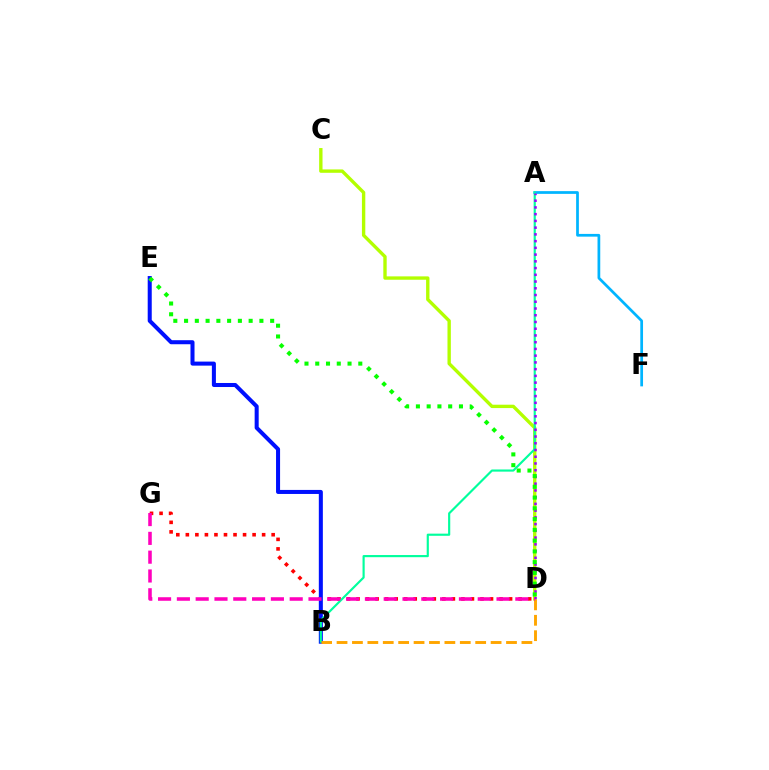{('D', 'G'): [{'color': '#ff0000', 'line_style': 'dotted', 'thickness': 2.59}, {'color': '#ff00bd', 'line_style': 'dashed', 'thickness': 2.55}], ('B', 'E'): [{'color': '#0010ff', 'line_style': 'solid', 'thickness': 2.91}], ('C', 'D'): [{'color': '#b3ff00', 'line_style': 'solid', 'thickness': 2.43}], ('A', 'F'): [{'color': '#00b5ff', 'line_style': 'solid', 'thickness': 1.97}], ('A', 'B'): [{'color': '#00ff9d', 'line_style': 'solid', 'thickness': 1.55}], ('A', 'D'): [{'color': '#9b00ff', 'line_style': 'dotted', 'thickness': 1.83}], ('D', 'E'): [{'color': '#08ff00', 'line_style': 'dotted', 'thickness': 2.92}], ('B', 'D'): [{'color': '#ffa500', 'line_style': 'dashed', 'thickness': 2.09}]}